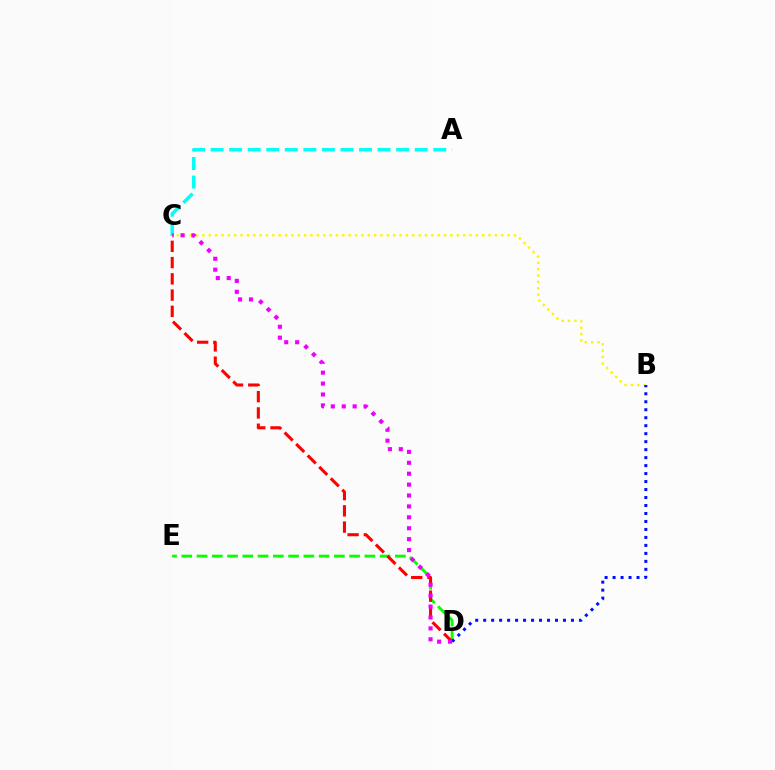{('D', 'E'): [{'color': '#08ff00', 'line_style': 'dashed', 'thickness': 2.07}], ('C', 'D'): [{'color': '#ff0000', 'line_style': 'dashed', 'thickness': 2.21}, {'color': '#ee00ff', 'line_style': 'dotted', 'thickness': 2.96}], ('B', 'C'): [{'color': '#fcf500', 'line_style': 'dotted', 'thickness': 1.73}], ('A', 'C'): [{'color': '#00fff6', 'line_style': 'dashed', 'thickness': 2.52}], ('B', 'D'): [{'color': '#0010ff', 'line_style': 'dotted', 'thickness': 2.17}]}